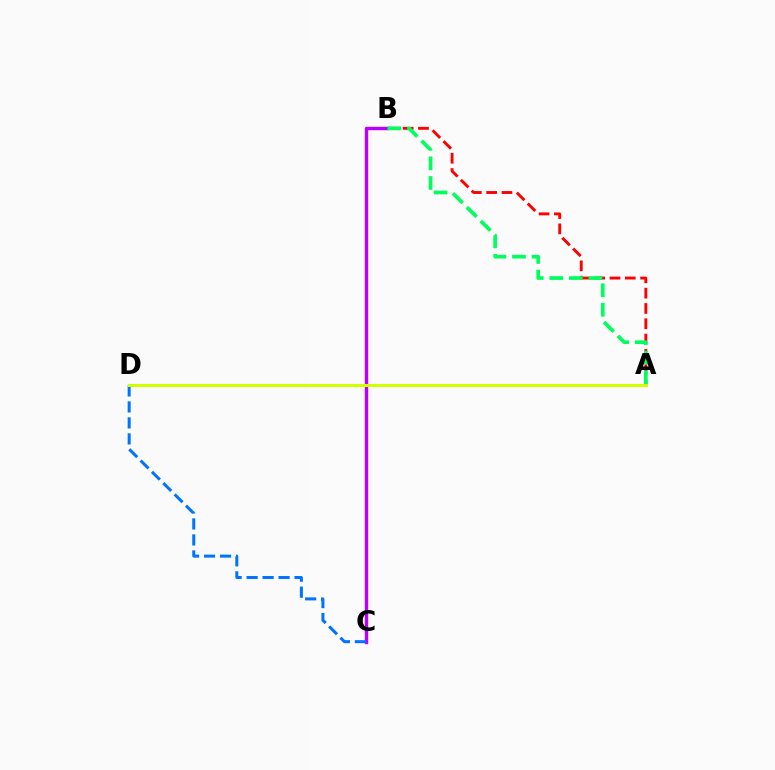{('A', 'B'): [{'color': '#ff0000', 'line_style': 'dashed', 'thickness': 2.08}, {'color': '#00ff5c', 'line_style': 'dashed', 'thickness': 2.66}], ('B', 'C'): [{'color': '#b900ff', 'line_style': 'solid', 'thickness': 2.46}], ('C', 'D'): [{'color': '#0074ff', 'line_style': 'dashed', 'thickness': 2.17}], ('A', 'D'): [{'color': '#d1ff00', 'line_style': 'solid', 'thickness': 2.18}]}